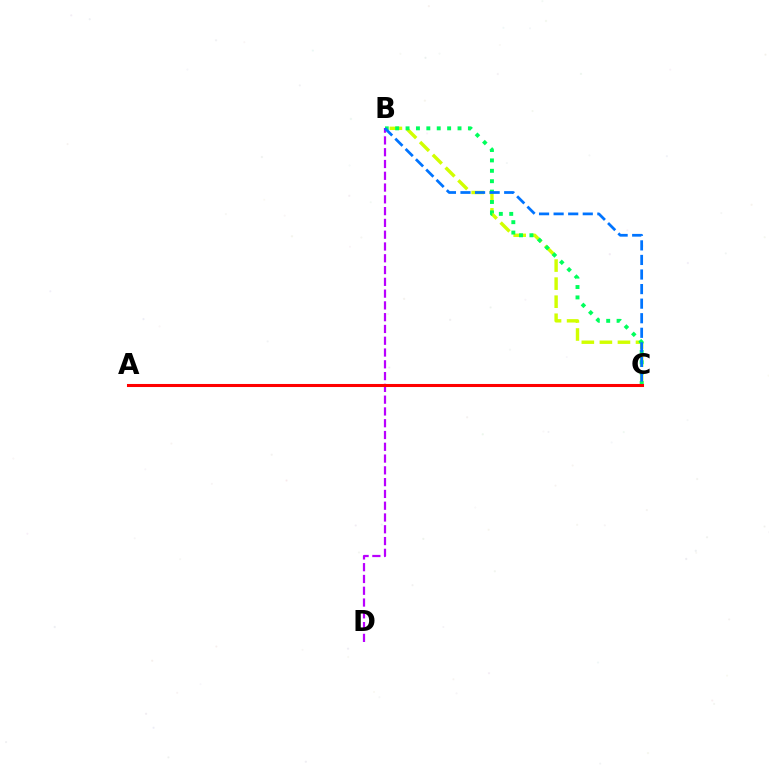{('B', 'C'): [{'color': '#d1ff00', 'line_style': 'dashed', 'thickness': 2.45}, {'color': '#00ff5c', 'line_style': 'dotted', 'thickness': 2.82}, {'color': '#0074ff', 'line_style': 'dashed', 'thickness': 1.98}], ('B', 'D'): [{'color': '#b900ff', 'line_style': 'dashed', 'thickness': 1.6}], ('A', 'C'): [{'color': '#ff0000', 'line_style': 'solid', 'thickness': 2.2}]}